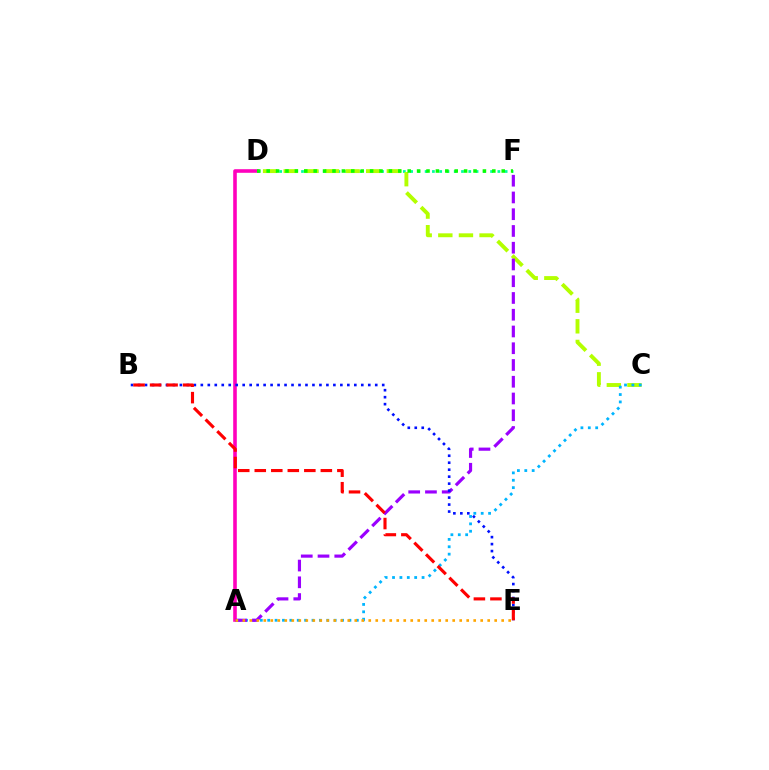{('D', 'F'): [{'color': '#00ff9d', 'line_style': 'dotted', 'thickness': 1.98}, {'color': '#08ff00', 'line_style': 'dotted', 'thickness': 2.55}], ('C', 'D'): [{'color': '#b3ff00', 'line_style': 'dashed', 'thickness': 2.8}], ('A', 'C'): [{'color': '#00b5ff', 'line_style': 'dotted', 'thickness': 2.01}], ('A', 'D'): [{'color': '#ff00bd', 'line_style': 'solid', 'thickness': 2.59}], ('A', 'F'): [{'color': '#9b00ff', 'line_style': 'dashed', 'thickness': 2.28}], ('B', 'E'): [{'color': '#0010ff', 'line_style': 'dotted', 'thickness': 1.9}, {'color': '#ff0000', 'line_style': 'dashed', 'thickness': 2.24}], ('A', 'E'): [{'color': '#ffa500', 'line_style': 'dotted', 'thickness': 1.9}]}